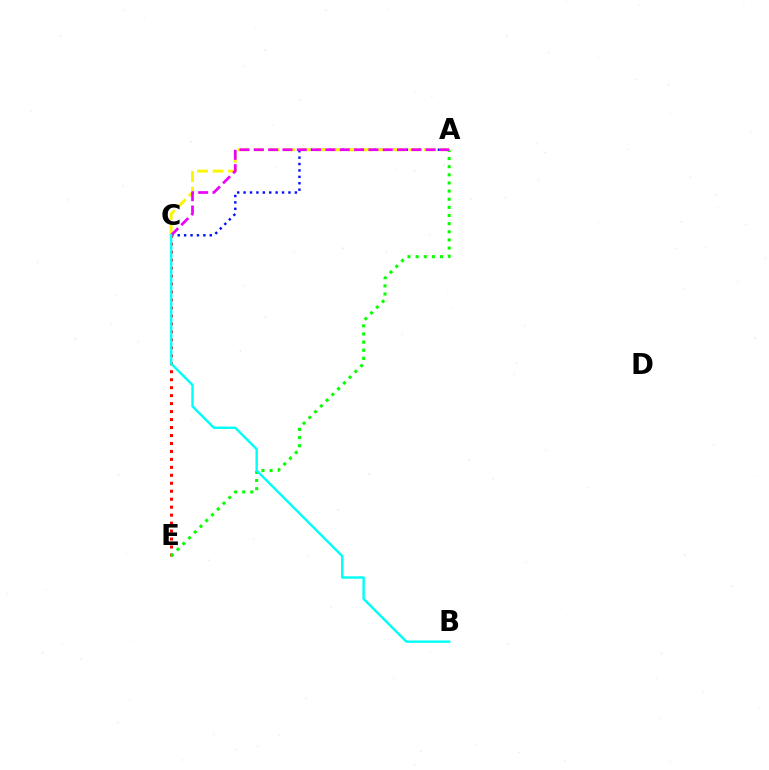{('A', 'C'): [{'color': '#0010ff', 'line_style': 'dotted', 'thickness': 1.74}, {'color': '#fcf500', 'line_style': 'dashed', 'thickness': 2.11}, {'color': '#ee00ff', 'line_style': 'dashed', 'thickness': 1.95}], ('C', 'E'): [{'color': '#ff0000', 'line_style': 'dotted', 'thickness': 2.16}], ('A', 'E'): [{'color': '#08ff00', 'line_style': 'dotted', 'thickness': 2.21}], ('B', 'C'): [{'color': '#00fff6', 'line_style': 'solid', 'thickness': 1.74}]}